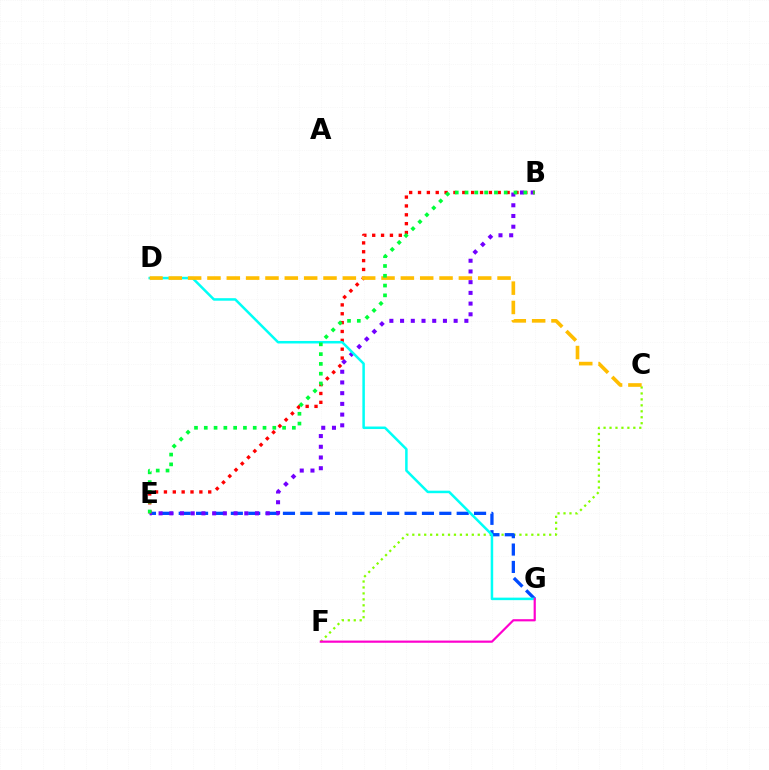{('C', 'F'): [{'color': '#84ff00', 'line_style': 'dotted', 'thickness': 1.62}], ('E', 'G'): [{'color': '#004bff', 'line_style': 'dashed', 'thickness': 2.36}], ('B', 'E'): [{'color': '#7200ff', 'line_style': 'dotted', 'thickness': 2.91}, {'color': '#ff0000', 'line_style': 'dotted', 'thickness': 2.41}, {'color': '#00ff39', 'line_style': 'dotted', 'thickness': 2.66}], ('D', 'G'): [{'color': '#00fff6', 'line_style': 'solid', 'thickness': 1.81}], ('F', 'G'): [{'color': '#ff00cf', 'line_style': 'solid', 'thickness': 1.57}], ('C', 'D'): [{'color': '#ffbd00', 'line_style': 'dashed', 'thickness': 2.63}]}